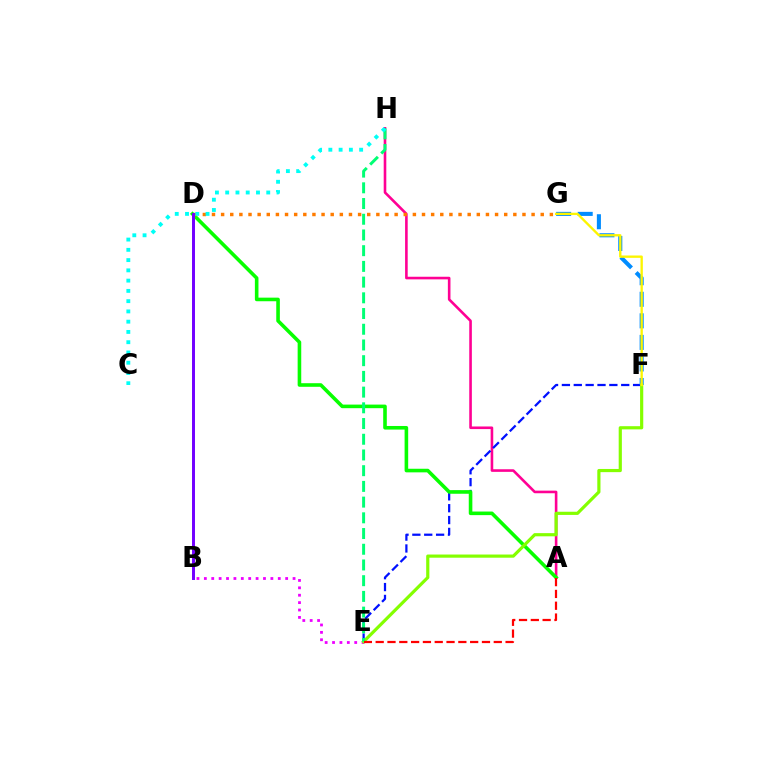{('A', 'H'): [{'color': '#ff0094', 'line_style': 'solid', 'thickness': 1.88}], ('E', 'F'): [{'color': '#0010ff', 'line_style': 'dashed', 'thickness': 1.61}, {'color': '#84ff00', 'line_style': 'solid', 'thickness': 2.29}], ('A', 'D'): [{'color': '#08ff00', 'line_style': 'solid', 'thickness': 2.59}], ('B', 'E'): [{'color': '#ee00ff', 'line_style': 'dotted', 'thickness': 2.01}], ('F', 'G'): [{'color': '#008cff', 'line_style': 'dashed', 'thickness': 2.93}, {'color': '#fcf500', 'line_style': 'solid', 'thickness': 1.69}], ('D', 'G'): [{'color': '#ff7c00', 'line_style': 'dotted', 'thickness': 2.48}], ('B', 'D'): [{'color': '#7200ff', 'line_style': 'solid', 'thickness': 2.13}], ('E', 'H'): [{'color': '#00ff74', 'line_style': 'dashed', 'thickness': 2.13}], ('C', 'H'): [{'color': '#00fff6', 'line_style': 'dotted', 'thickness': 2.79}], ('A', 'E'): [{'color': '#ff0000', 'line_style': 'dashed', 'thickness': 1.6}]}